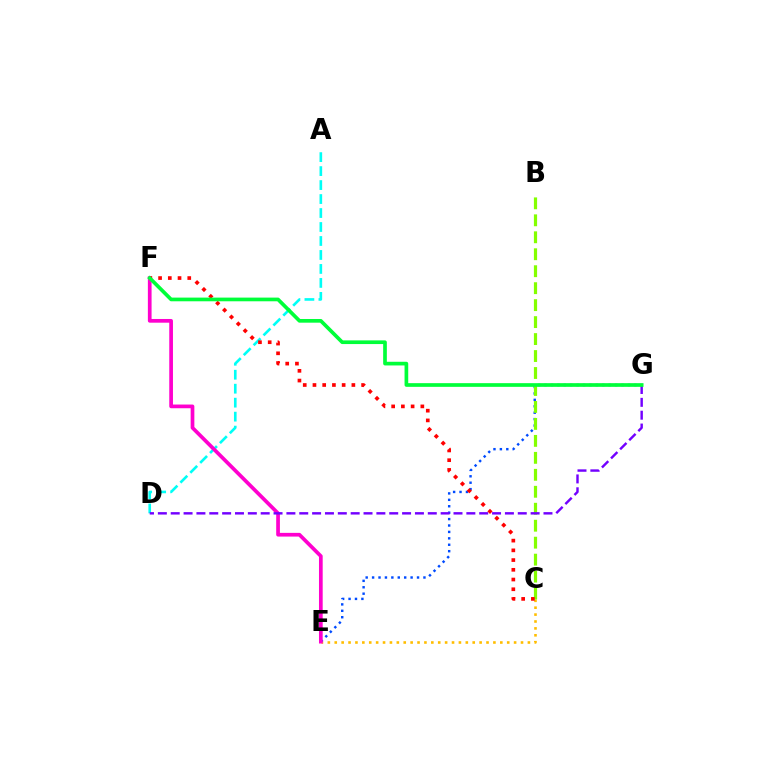{('A', 'D'): [{'color': '#00fff6', 'line_style': 'dashed', 'thickness': 1.9}], ('C', 'E'): [{'color': '#ffbd00', 'line_style': 'dotted', 'thickness': 1.87}], ('E', 'G'): [{'color': '#004bff', 'line_style': 'dotted', 'thickness': 1.74}], ('B', 'C'): [{'color': '#84ff00', 'line_style': 'dashed', 'thickness': 2.3}], ('E', 'F'): [{'color': '#ff00cf', 'line_style': 'solid', 'thickness': 2.67}], ('D', 'G'): [{'color': '#7200ff', 'line_style': 'dashed', 'thickness': 1.75}], ('C', 'F'): [{'color': '#ff0000', 'line_style': 'dotted', 'thickness': 2.64}], ('F', 'G'): [{'color': '#00ff39', 'line_style': 'solid', 'thickness': 2.65}]}